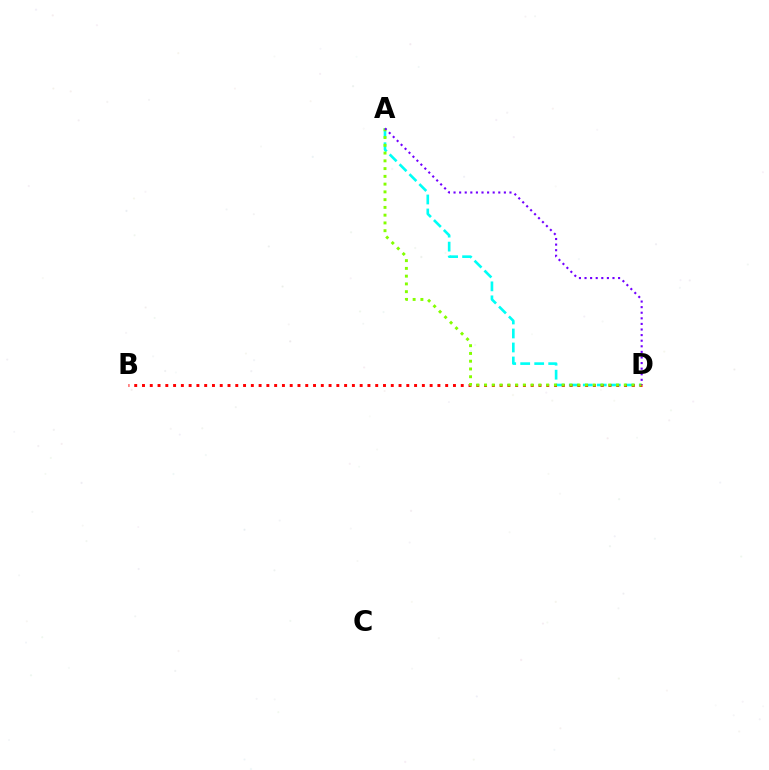{('A', 'D'): [{'color': '#00fff6', 'line_style': 'dashed', 'thickness': 1.9}, {'color': '#84ff00', 'line_style': 'dotted', 'thickness': 2.11}, {'color': '#7200ff', 'line_style': 'dotted', 'thickness': 1.52}], ('B', 'D'): [{'color': '#ff0000', 'line_style': 'dotted', 'thickness': 2.11}]}